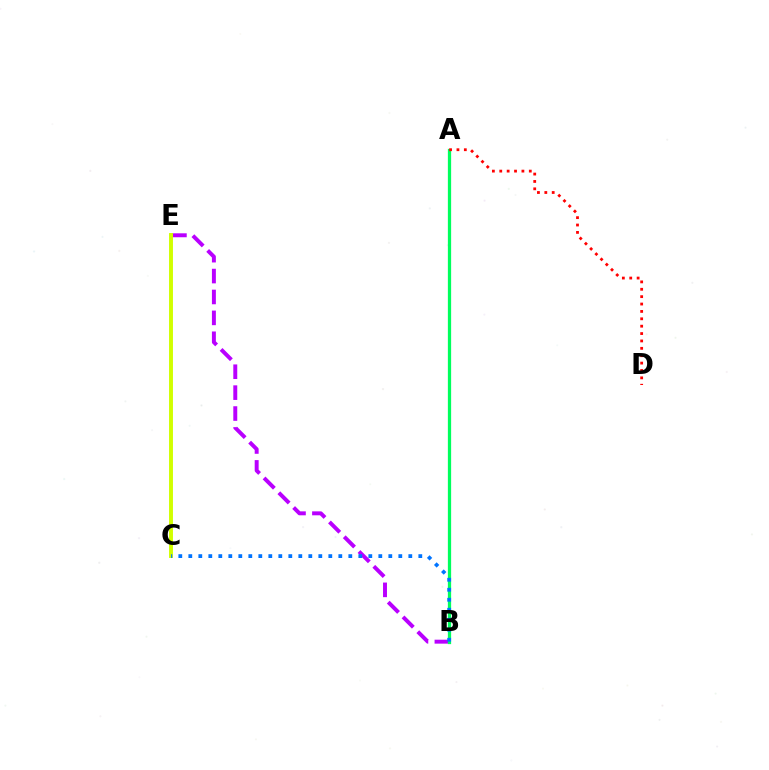{('B', 'E'): [{'color': '#b900ff', 'line_style': 'dashed', 'thickness': 2.84}], ('A', 'B'): [{'color': '#00ff5c', 'line_style': 'solid', 'thickness': 2.34}], ('C', 'E'): [{'color': '#d1ff00', 'line_style': 'solid', 'thickness': 2.83}], ('B', 'C'): [{'color': '#0074ff', 'line_style': 'dotted', 'thickness': 2.72}], ('A', 'D'): [{'color': '#ff0000', 'line_style': 'dotted', 'thickness': 2.01}]}